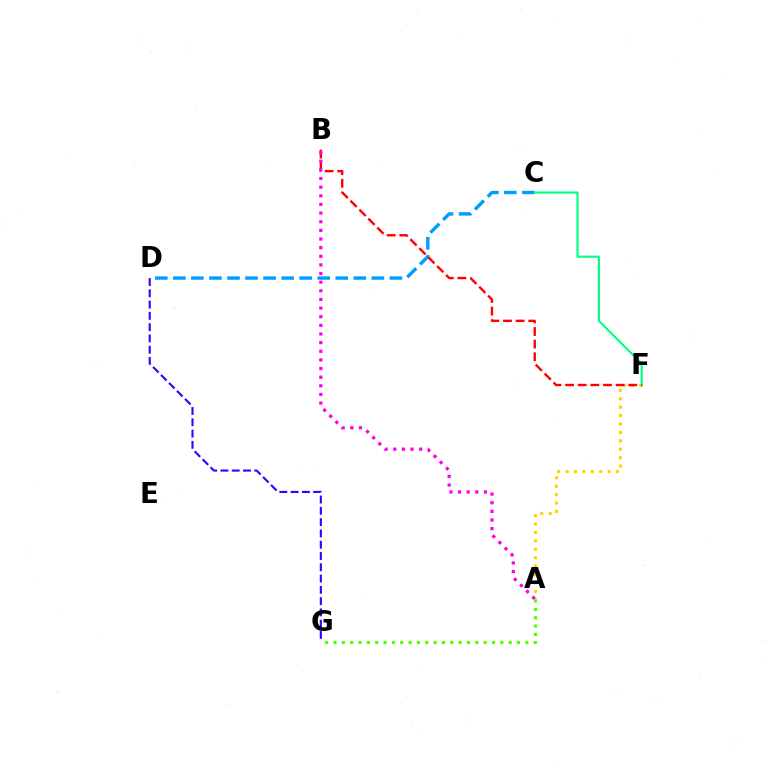{('A', 'F'): [{'color': '#ffd500', 'line_style': 'dotted', 'thickness': 2.29}], ('C', 'D'): [{'color': '#009eff', 'line_style': 'dashed', 'thickness': 2.45}], ('C', 'F'): [{'color': '#00ff86', 'line_style': 'solid', 'thickness': 1.55}], ('D', 'G'): [{'color': '#3700ff', 'line_style': 'dashed', 'thickness': 1.53}], ('B', 'F'): [{'color': '#ff0000', 'line_style': 'dashed', 'thickness': 1.72}], ('A', 'G'): [{'color': '#4fff00', 'line_style': 'dotted', 'thickness': 2.27}], ('A', 'B'): [{'color': '#ff00ed', 'line_style': 'dotted', 'thickness': 2.35}]}